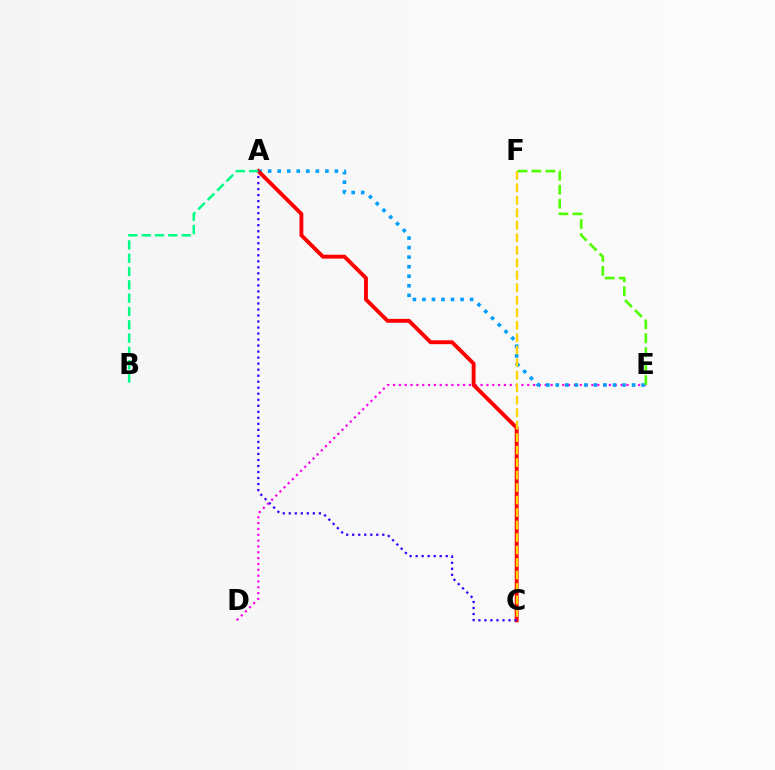{('D', 'E'): [{'color': '#ff00ed', 'line_style': 'dotted', 'thickness': 1.59}], ('A', 'E'): [{'color': '#009eff', 'line_style': 'dotted', 'thickness': 2.59}], ('A', 'C'): [{'color': '#ff0000', 'line_style': 'solid', 'thickness': 2.79}, {'color': '#3700ff', 'line_style': 'dotted', 'thickness': 1.64}], ('C', 'F'): [{'color': '#ffd500', 'line_style': 'dashed', 'thickness': 1.7}], ('A', 'B'): [{'color': '#00ff86', 'line_style': 'dashed', 'thickness': 1.81}], ('E', 'F'): [{'color': '#4fff00', 'line_style': 'dashed', 'thickness': 1.9}]}